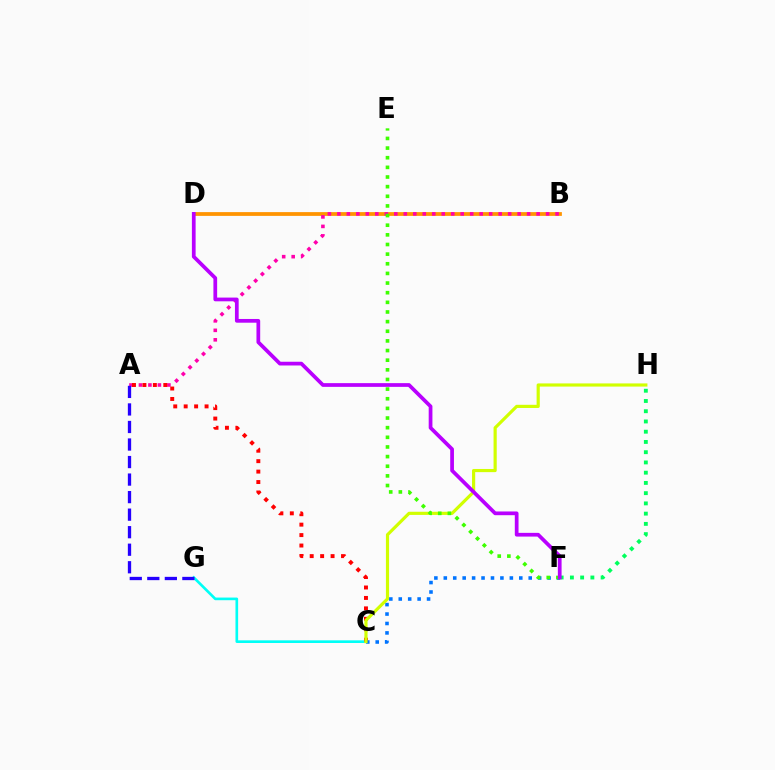{('B', 'D'): [{'color': '#ff9400', 'line_style': 'solid', 'thickness': 2.71}], ('C', 'G'): [{'color': '#00fff6', 'line_style': 'solid', 'thickness': 1.91}], ('A', 'B'): [{'color': '#ff00ac', 'line_style': 'dotted', 'thickness': 2.58}], ('A', 'C'): [{'color': '#ff0000', 'line_style': 'dotted', 'thickness': 2.84}], ('C', 'F'): [{'color': '#0074ff', 'line_style': 'dotted', 'thickness': 2.56}], ('C', 'H'): [{'color': '#d1ff00', 'line_style': 'solid', 'thickness': 2.28}], ('E', 'F'): [{'color': '#3dff00', 'line_style': 'dotted', 'thickness': 2.62}], ('A', 'G'): [{'color': '#2500ff', 'line_style': 'dashed', 'thickness': 2.38}], ('F', 'H'): [{'color': '#00ff5c', 'line_style': 'dotted', 'thickness': 2.78}], ('D', 'F'): [{'color': '#b900ff', 'line_style': 'solid', 'thickness': 2.68}]}